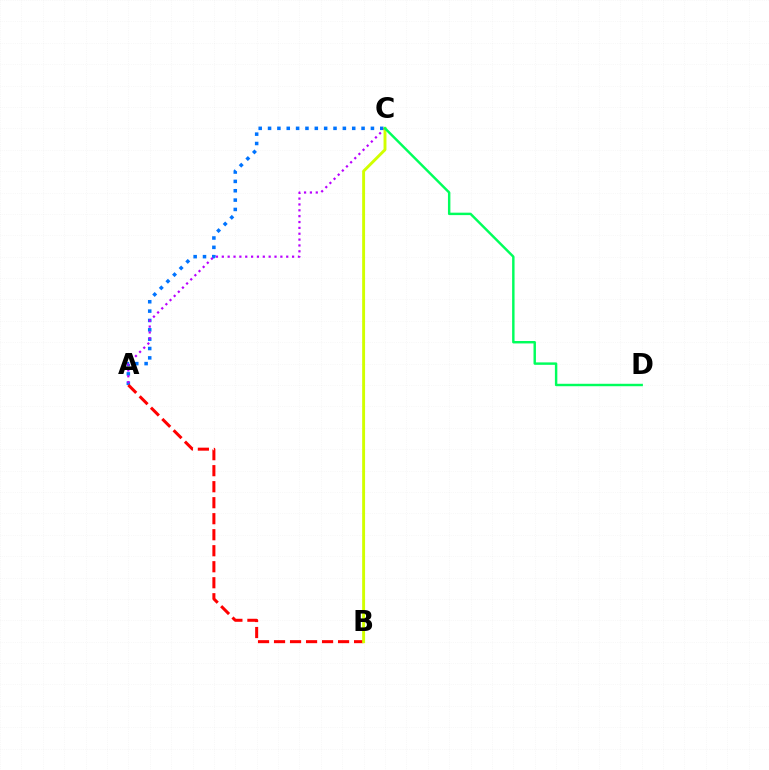{('A', 'C'): [{'color': '#0074ff', 'line_style': 'dotted', 'thickness': 2.54}, {'color': '#b900ff', 'line_style': 'dotted', 'thickness': 1.59}], ('A', 'B'): [{'color': '#ff0000', 'line_style': 'dashed', 'thickness': 2.17}], ('B', 'C'): [{'color': '#d1ff00', 'line_style': 'solid', 'thickness': 2.1}], ('C', 'D'): [{'color': '#00ff5c', 'line_style': 'solid', 'thickness': 1.76}]}